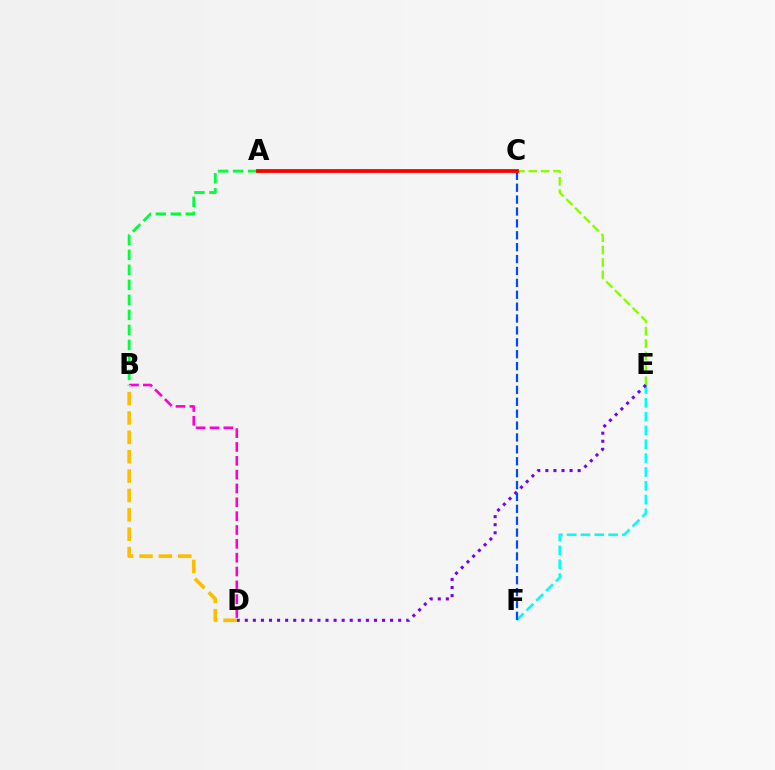{('E', 'F'): [{'color': '#00fff6', 'line_style': 'dashed', 'thickness': 1.88}], ('A', 'B'): [{'color': '#00ff39', 'line_style': 'dashed', 'thickness': 2.04}], ('A', 'E'): [{'color': '#84ff00', 'line_style': 'dashed', 'thickness': 1.68}], ('D', 'E'): [{'color': '#7200ff', 'line_style': 'dotted', 'thickness': 2.19}], ('C', 'F'): [{'color': '#004bff', 'line_style': 'dashed', 'thickness': 1.62}], ('B', 'D'): [{'color': '#ff00cf', 'line_style': 'dashed', 'thickness': 1.88}, {'color': '#ffbd00', 'line_style': 'dashed', 'thickness': 2.63}], ('A', 'C'): [{'color': '#ff0000', 'line_style': 'solid', 'thickness': 2.73}]}